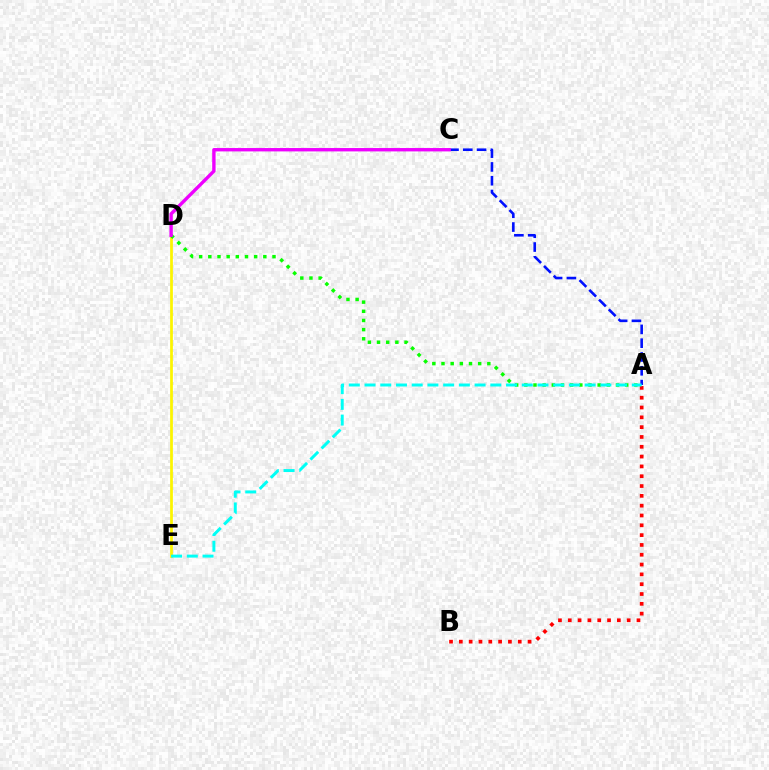{('D', 'E'): [{'color': '#fcf500', 'line_style': 'solid', 'thickness': 1.98}], ('A', 'C'): [{'color': '#0010ff', 'line_style': 'dashed', 'thickness': 1.87}], ('A', 'B'): [{'color': '#ff0000', 'line_style': 'dotted', 'thickness': 2.67}], ('A', 'D'): [{'color': '#08ff00', 'line_style': 'dotted', 'thickness': 2.49}], ('C', 'D'): [{'color': '#ee00ff', 'line_style': 'solid', 'thickness': 2.43}], ('A', 'E'): [{'color': '#00fff6', 'line_style': 'dashed', 'thickness': 2.14}]}